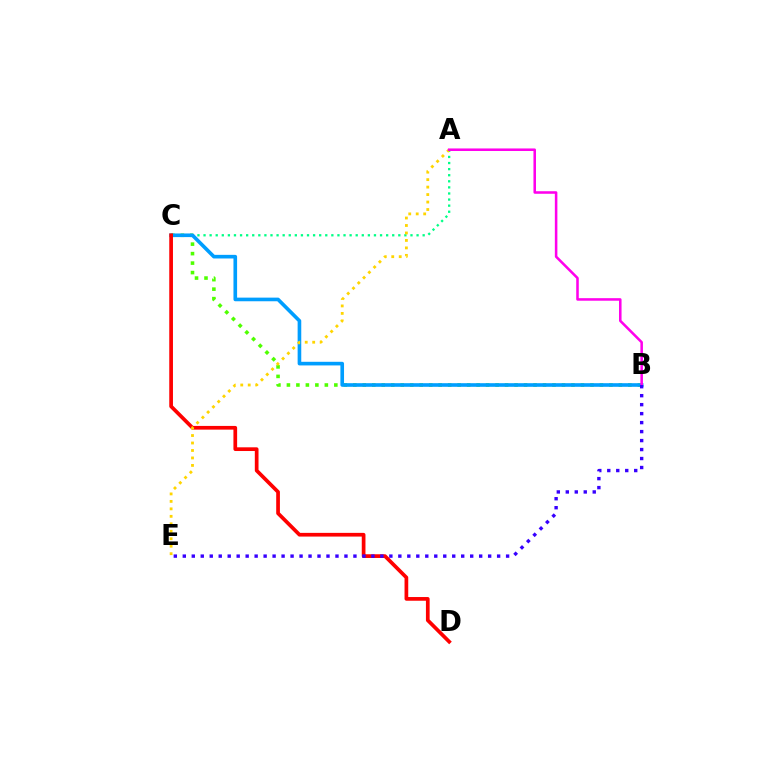{('A', 'C'): [{'color': '#00ff86', 'line_style': 'dotted', 'thickness': 1.65}], ('B', 'C'): [{'color': '#4fff00', 'line_style': 'dotted', 'thickness': 2.58}, {'color': '#009eff', 'line_style': 'solid', 'thickness': 2.61}], ('C', 'D'): [{'color': '#ff0000', 'line_style': 'solid', 'thickness': 2.67}], ('A', 'E'): [{'color': '#ffd500', 'line_style': 'dotted', 'thickness': 2.03}], ('A', 'B'): [{'color': '#ff00ed', 'line_style': 'solid', 'thickness': 1.83}], ('B', 'E'): [{'color': '#3700ff', 'line_style': 'dotted', 'thickness': 2.44}]}